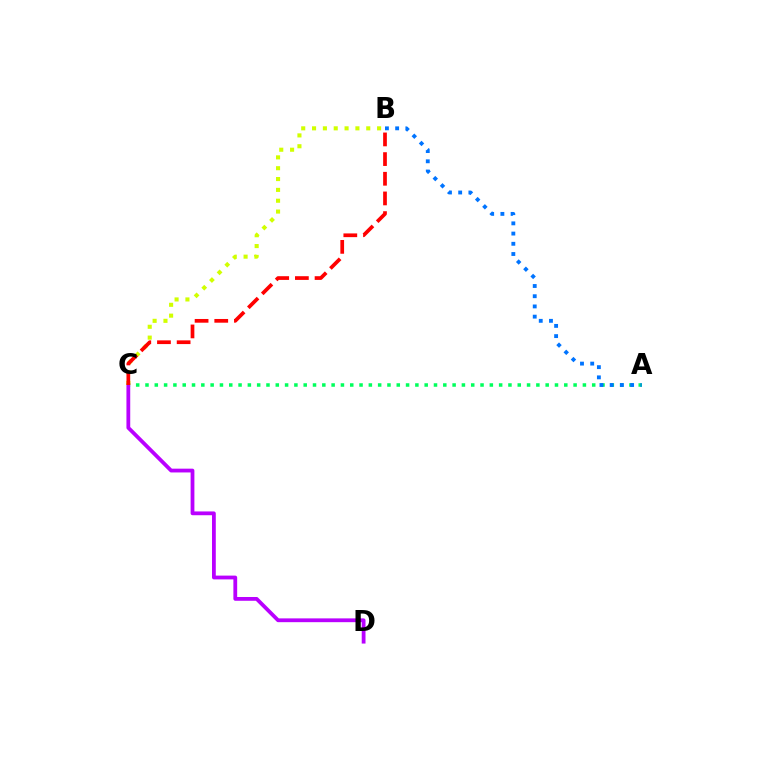{('A', 'C'): [{'color': '#00ff5c', 'line_style': 'dotted', 'thickness': 2.53}], ('C', 'D'): [{'color': '#b900ff', 'line_style': 'solid', 'thickness': 2.73}], ('B', 'C'): [{'color': '#d1ff00', 'line_style': 'dotted', 'thickness': 2.95}, {'color': '#ff0000', 'line_style': 'dashed', 'thickness': 2.67}], ('A', 'B'): [{'color': '#0074ff', 'line_style': 'dotted', 'thickness': 2.78}]}